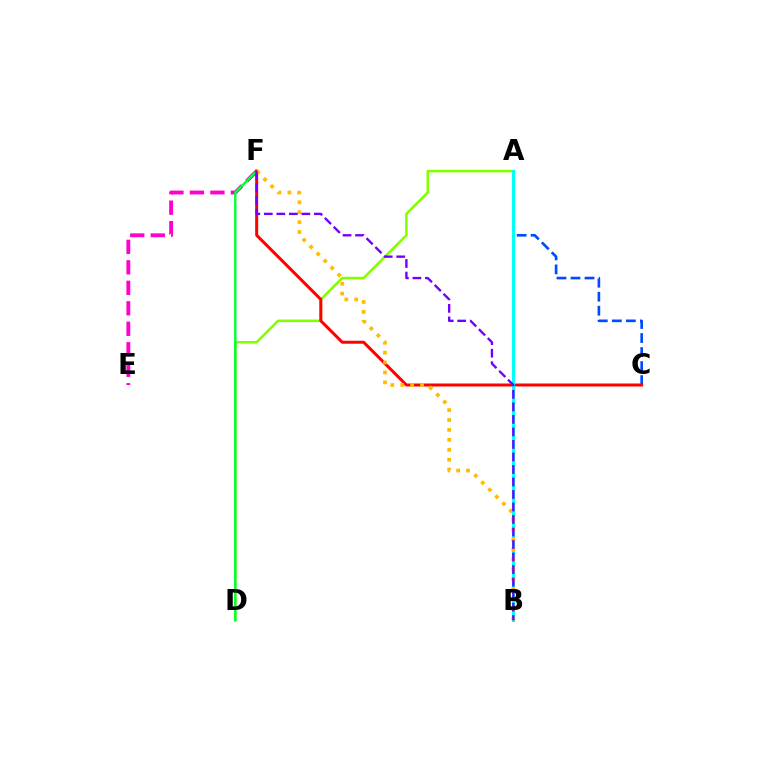{('A', 'C'): [{'color': '#004bff', 'line_style': 'dashed', 'thickness': 1.9}], ('E', 'F'): [{'color': '#ff00cf', 'line_style': 'dashed', 'thickness': 2.78}], ('A', 'D'): [{'color': '#84ff00', 'line_style': 'solid', 'thickness': 1.85}], ('D', 'F'): [{'color': '#00ff39', 'line_style': 'solid', 'thickness': 1.72}], ('C', 'F'): [{'color': '#ff0000', 'line_style': 'solid', 'thickness': 2.16}], ('A', 'B'): [{'color': '#00fff6', 'line_style': 'solid', 'thickness': 2.22}], ('B', 'F'): [{'color': '#ffbd00', 'line_style': 'dotted', 'thickness': 2.69}, {'color': '#7200ff', 'line_style': 'dashed', 'thickness': 1.7}]}